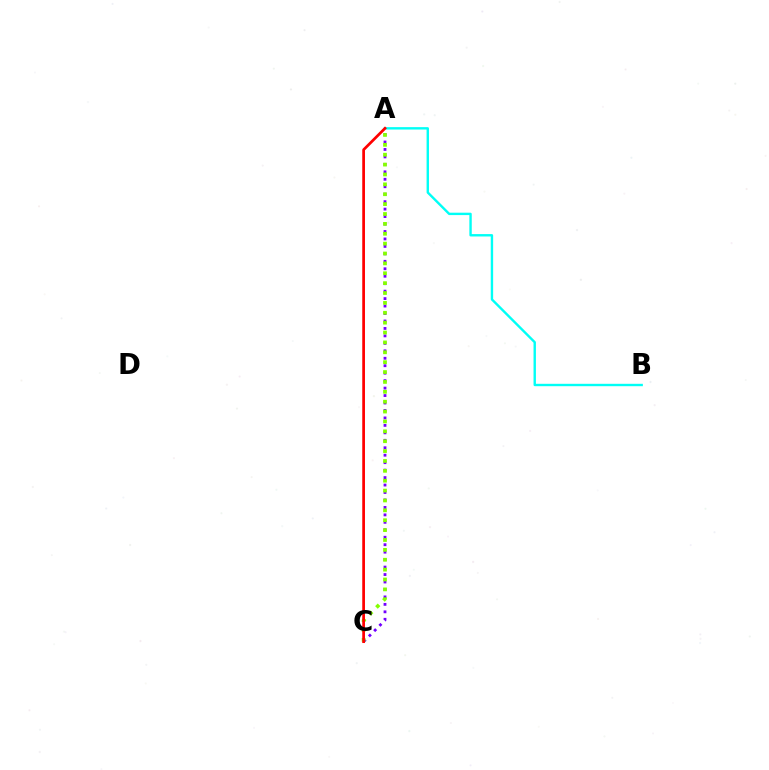{('A', 'C'): [{'color': '#7200ff', 'line_style': 'dotted', 'thickness': 2.03}, {'color': '#84ff00', 'line_style': 'dotted', 'thickness': 2.68}, {'color': '#ff0000', 'line_style': 'solid', 'thickness': 1.96}], ('A', 'B'): [{'color': '#00fff6', 'line_style': 'solid', 'thickness': 1.72}]}